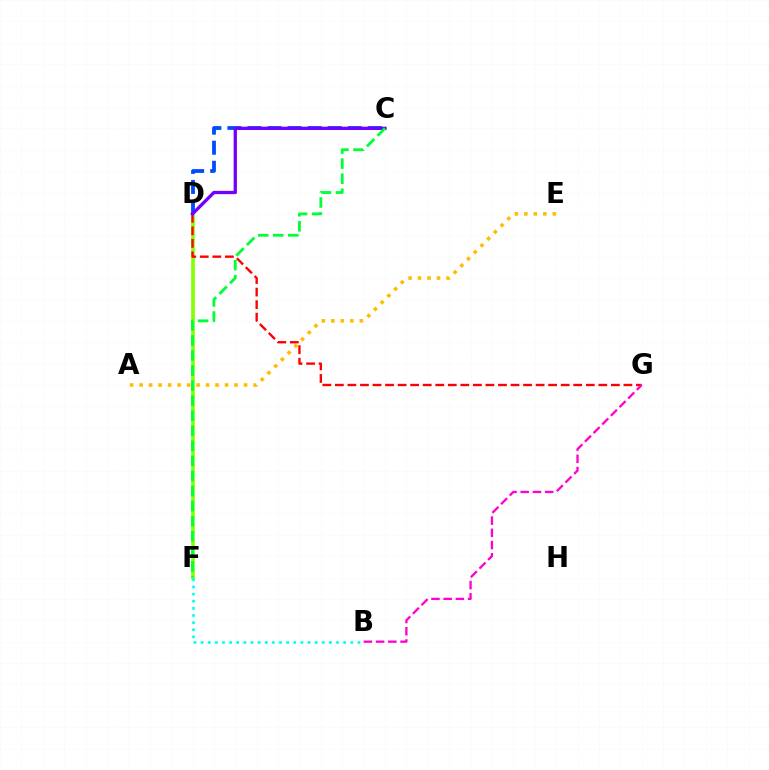{('A', 'E'): [{'color': '#ffbd00', 'line_style': 'dotted', 'thickness': 2.58}], ('D', 'F'): [{'color': '#84ff00', 'line_style': 'solid', 'thickness': 2.62}], ('C', 'D'): [{'color': '#004bff', 'line_style': 'dashed', 'thickness': 2.73}, {'color': '#7200ff', 'line_style': 'solid', 'thickness': 2.38}], ('D', 'G'): [{'color': '#ff0000', 'line_style': 'dashed', 'thickness': 1.7}], ('B', 'F'): [{'color': '#00fff6', 'line_style': 'dotted', 'thickness': 1.94}], ('B', 'G'): [{'color': '#ff00cf', 'line_style': 'dashed', 'thickness': 1.66}], ('C', 'F'): [{'color': '#00ff39', 'line_style': 'dashed', 'thickness': 2.05}]}